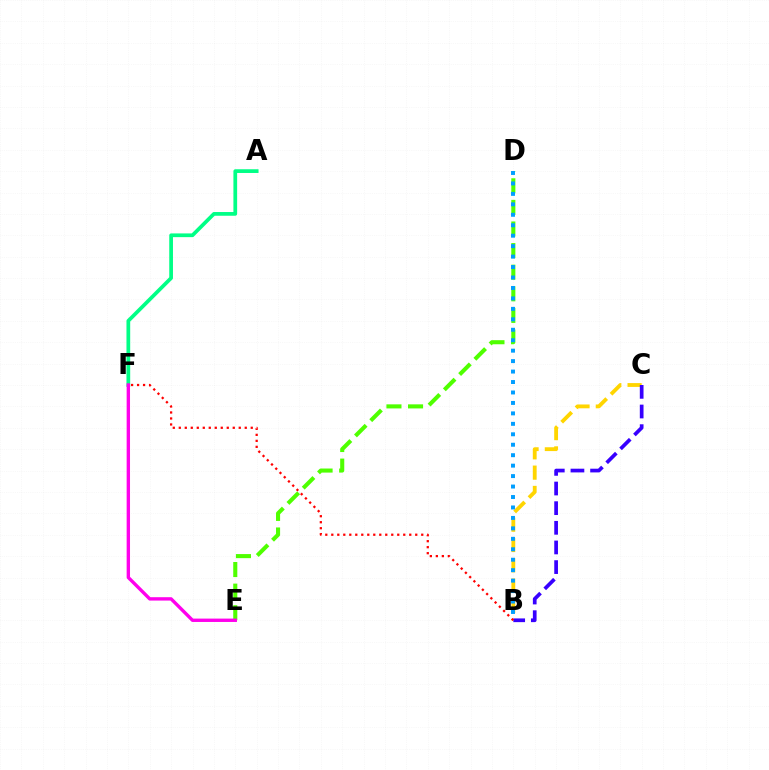{('B', 'C'): [{'color': '#ffd500', 'line_style': 'dashed', 'thickness': 2.76}, {'color': '#3700ff', 'line_style': 'dashed', 'thickness': 2.67}], ('A', 'F'): [{'color': '#00ff86', 'line_style': 'solid', 'thickness': 2.68}], ('D', 'E'): [{'color': '#4fff00', 'line_style': 'dashed', 'thickness': 2.93}], ('B', 'D'): [{'color': '#009eff', 'line_style': 'dotted', 'thickness': 2.84}], ('B', 'F'): [{'color': '#ff0000', 'line_style': 'dotted', 'thickness': 1.63}], ('E', 'F'): [{'color': '#ff00ed', 'line_style': 'solid', 'thickness': 2.43}]}